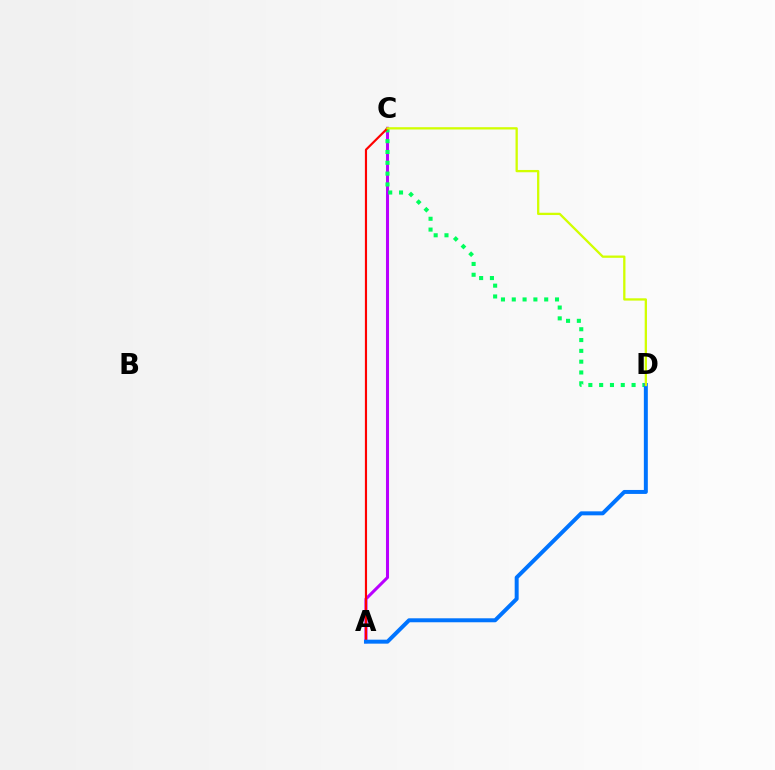{('A', 'C'): [{'color': '#b900ff', 'line_style': 'solid', 'thickness': 2.19}, {'color': '#ff0000', 'line_style': 'solid', 'thickness': 1.55}], ('C', 'D'): [{'color': '#00ff5c', 'line_style': 'dotted', 'thickness': 2.94}, {'color': '#d1ff00', 'line_style': 'solid', 'thickness': 1.65}], ('A', 'D'): [{'color': '#0074ff', 'line_style': 'solid', 'thickness': 2.86}]}